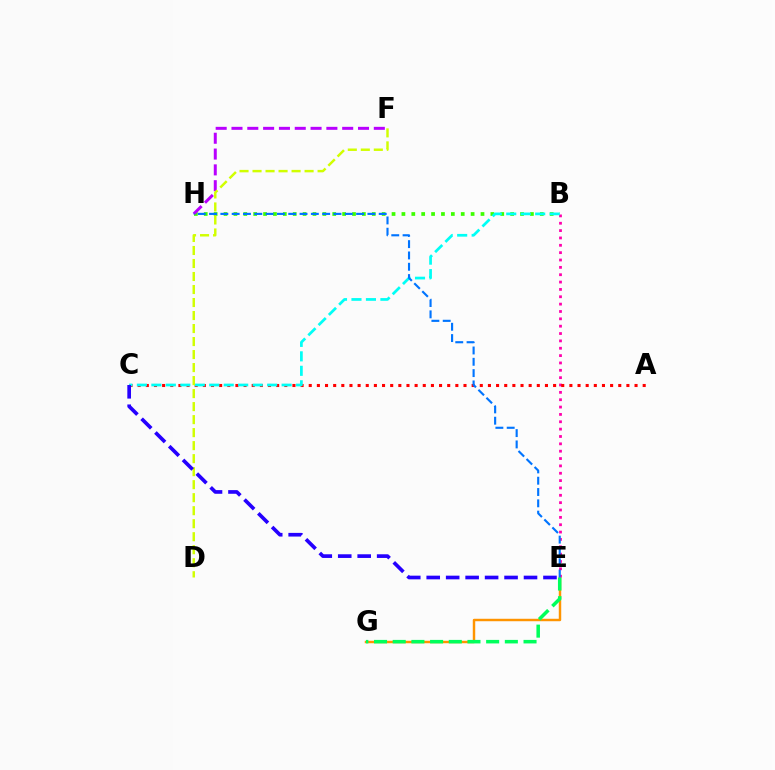{('B', 'H'): [{'color': '#3dff00', 'line_style': 'dotted', 'thickness': 2.69}], ('F', 'H'): [{'color': '#b900ff', 'line_style': 'dashed', 'thickness': 2.15}], ('B', 'E'): [{'color': '#ff00ac', 'line_style': 'dotted', 'thickness': 2.0}], ('A', 'C'): [{'color': '#ff0000', 'line_style': 'dotted', 'thickness': 2.21}], ('E', 'G'): [{'color': '#ff9400', 'line_style': 'solid', 'thickness': 1.76}, {'color': '#00ff5c', 'line_style': 'dashed', 'thickness': 2.54}], ('B', 'C'): [{'color': '#00fff6', 'line_style': 'dashed', 'thickness': 1.97}], ('D', 'F'): [{'color': '#d1ff00', 'line_style': 'dashed', 'thickness': 1.77}], ('C', 'E'): [{'color': '#2500ff', 'line_style': 'dashed', 'thickness': 2.64}], ('E', 'H'): [{'color': '#0074ff', 'line_style': 'dashed', 'thickness': 1.54}]}